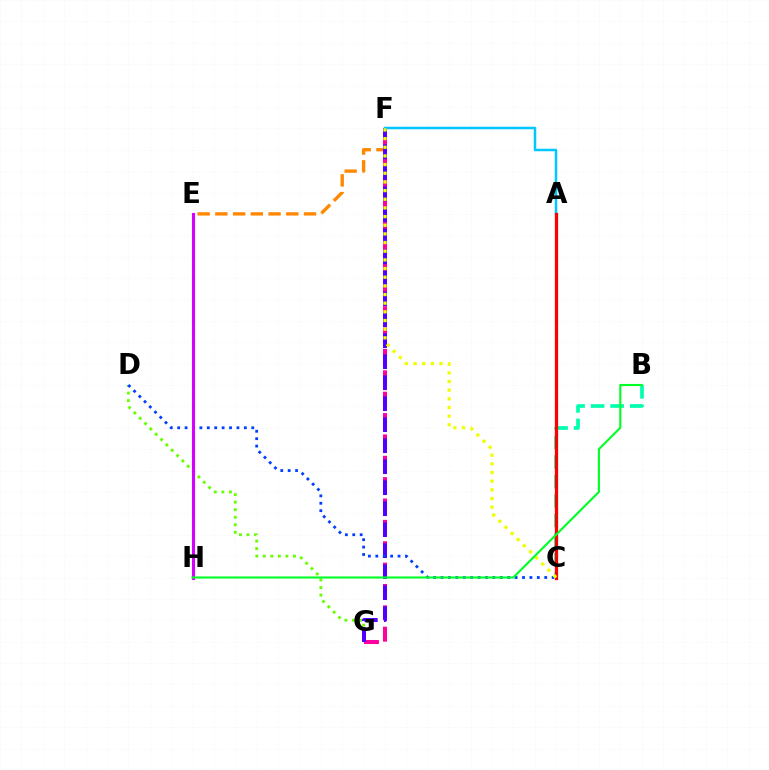{('E', 'F'): [{'color': '#ff8800', 'line_style': 'dashed', 'thickness': 2.41}], ('B', 'C'): [{'color': '#00ffaf', 'line_style': 'dashed', 'thickness': 2.65}], ('D', 'G'): [{'color': '#66ff00', 'line_style': 'dotted', 'thickness': 2.05}], ('F', 'G'): [{'color': '#ff00a0', 'line_style': 'dashed', 'thickness': 2.9}, {'color': '#4f00ff', 'line_style': 'dashed', 'thickness': 2.85}], ('A', 'F'): [{'color': '#00c7ff', 'line_style': 'solid', 'thickness': 1.8}], ('A', 'C'): [{'color': '#ff0000', 'line_style': 'solid', 'thickness': 2.35}], ('C', 'D'): [{'color': '#003fff', 'line_style': 'dotted', 'thickness': 2.01}], ('C', 'F'): [{'color': '#eeff00', 'line_style': 'dotted', 'thickness': 2.35}], ('E', 'H'): [{'color': '#d600ff', 'line_style': 'solid', 'thickness': 2.23}], ('B', 'H'): [{'color': '#00ff27', 'line_style': 'solid', 'thickness': 1.53}]}